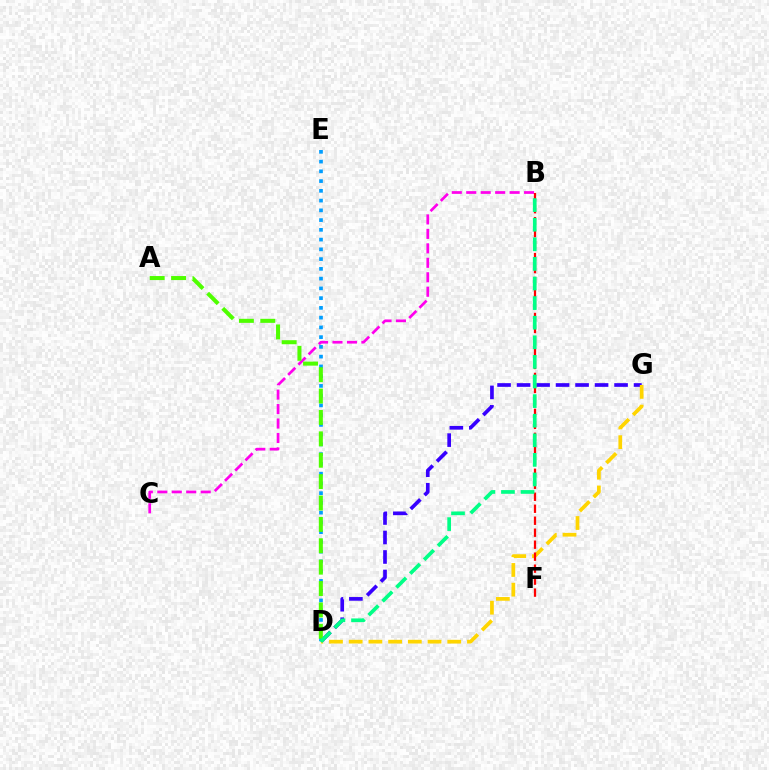{('B', 'C'): [{'color': '#ff00ed', 'line_style': 'dashed', 'thickness': 1.96}], ('D', 'G'): [{'color': '#3700ff', 'line_style': 'dashed', 'thickness': 2.65}, {'color': '#ffd500', 'line_style': 'dashed', 'thickness': 2.68}], ('D', 'E'): [{'color': '#009eff', 'line_style': 'dotted', 'thickness': 2.65}], ('A', 'D'): [{'color': '#4fff00', 'line_style': 'dashed', 'thickness': 2.91}], ('B', 'F'): [{'color': '#ff0000', 'line_style': 'dashed', 'thickness': 1.63}], ('B', 'D'): [{'color': '#00ff86', 'line_style': 'dashed', 'thickness': 2.66}]}